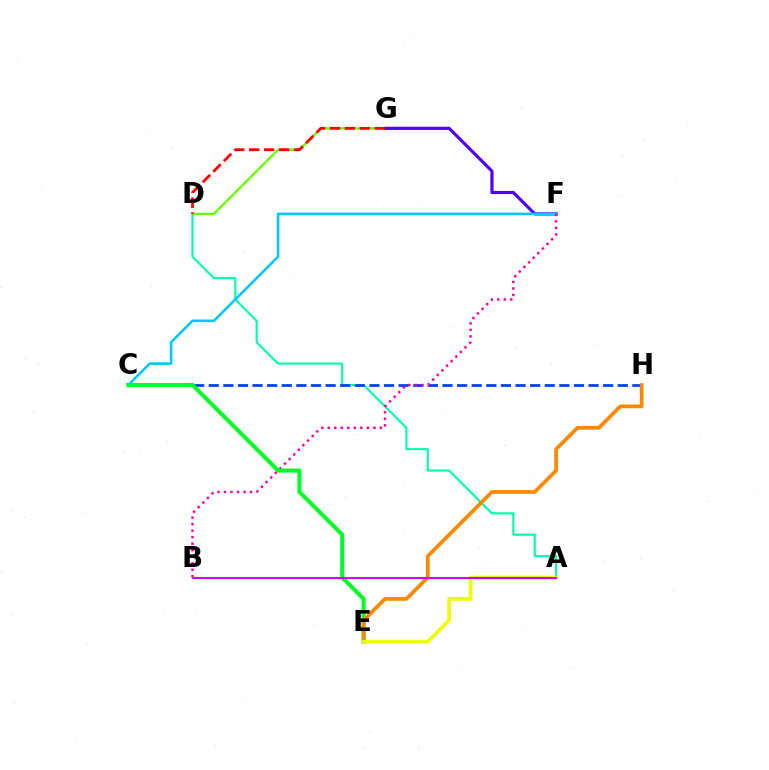{('A', 'D'): [{'color': '#00ffaf', 'line_style': 'solid', 'thickness': 1.53}], ('C', 'H'): [{'color': '#003fff', 'line_style': 'dashed', 'thickness': 1.98}], ('D', 'G'): [{'color': '#66ff00', 'line_style': 'solid', 'thickness': 1.68}, {'color': '#ff0000', 'line_style': 'dashed', 'thickness': 2.03}], ('F', 'G'): [{'color': '#4f00ff', 'line_style': 'solid', 'thickness': 2.29}], ('C', 'F'): [{'color': '#00c7ff', 'line_style': 'solid', 'thickness': 1.85}], ('B', 'F'): [{'color': '#ff00a0', 'line_style': 'dotted', 'thickness': 1.77}], ('C', 'E'): [{'color': '#00ff27', 'line_style': 'solid', 'thickness': 2.91}], ('E', 'H'): [{'color': '#ff8800', 'line_style': 'solid', 'thickness': 2.68}], ('A', 'E'): [{'color': '#eeff00', 'line_style': 'solid', 'thickness': 2.65}], ('A', 'B'): [{'color': '#d600ff', 'line_style': 'solid', 'thickness': 1.53}]}